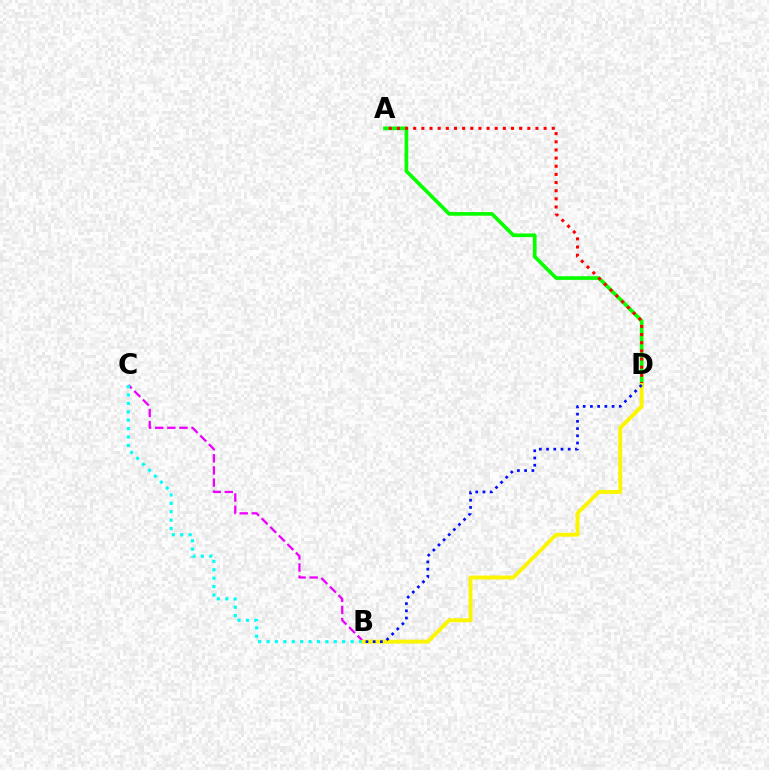{('A', 'D'): [{'color': '#08ff00', 'line_style': 'solid', 'thickness': 2.65}, {'color': '#ff0000', 'line_style': 'dotted', 'thickness': 2.21}], ('B', 'C'): [{'color': '#ee00ff', 'line_style': 'dashed', 'thickness': 1.65}, {'color': '#00fff6', 'line_style': 'dotted', 'thickness': 2.28}], ('B', 'D'): [{'color': '#fcf500', 'line_style': 'solid', 'thickness': 2.8}, {'color': '#0010ff', 'line_style': 'dotted', 'thickness': 1.96}]}